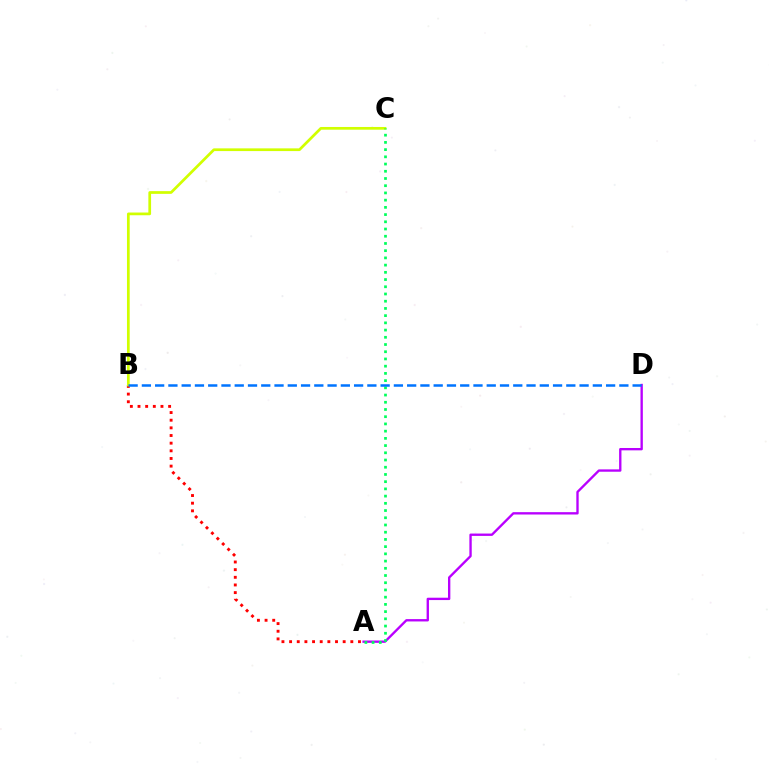{('A', 'D'): [{'color': '#b900ff', 'line_style': 'solid', 'thickness': 1.69}], ('A', 'B'): [{'color': '#ff0000', 'line_style': 'dotted', 'thickness': 2.08}], ('B', 'C'): [{'color': '#d1ff00', 'line_style': 'solid', 'thickness': 1.96}], ('A', 'C'): [{'color': '#00ff5c', 'line_style': 'dotted', 'thickness': 1.96}], ('B', 'D'): [{'color': '#0074ff', 'line_style': 'dashed', 'thickness': 1.8}]}